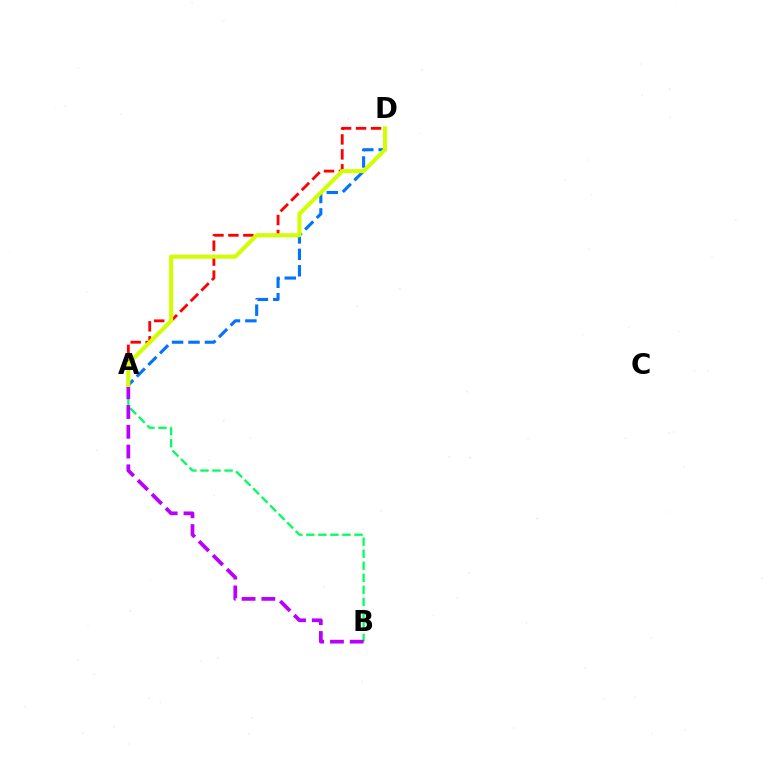{('A', 'B'): [{'color': '#00ff5c', 'line_style': 'dashed', 'thickness': 1.64}, {'color': '#b900ff', 'line_style': 'dashed', 'thickness': 2.69}], ('A', 'D'): [{'color': '#0074ff', 'line_style': 'dashed', 'thickness': 2.23}, {'color': '#ff0000', 'line_style': 'dashed', 'thickness': 2.03}, {'color': '#d1ff00', 'line_style': 'solid', 'thickness': 2.9}]}